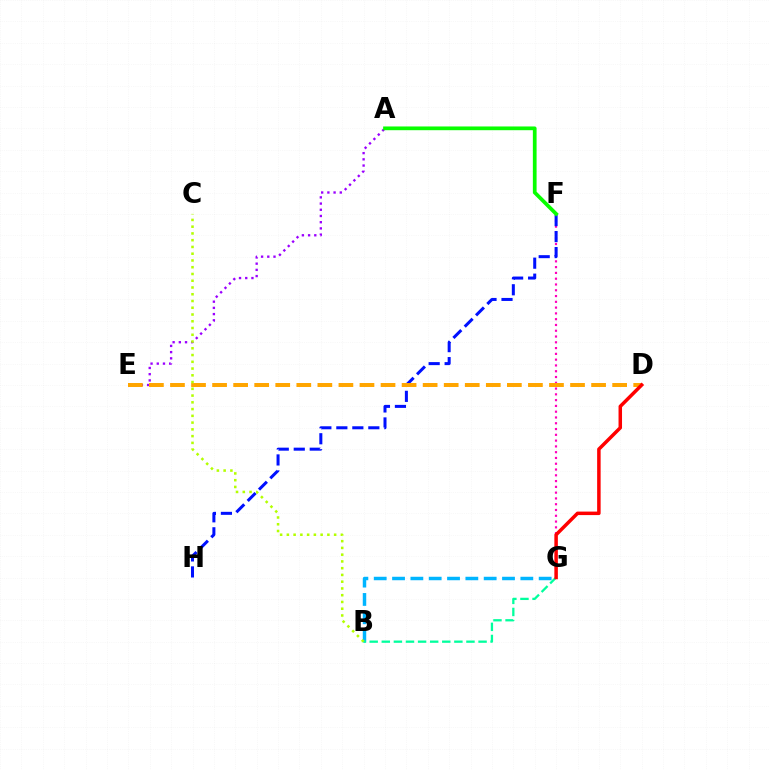{('F', 'G'): [{'color': '#ff00bd', 'line_style': 'dotted', 'thickness': 1.57}], ('B', 'G'): [{'color': '#00b5ff', 'line_style': 'dashed', 'thickness': 2.49}, {'color': '#00ff9d', 'line_style': 'dashed', 'thickness': 1.64}], ('A', 'E'): [{'color': '#9b00ff', 'line_style': 'dotted', 'thickness': 1.69}], ('F', 'H'): [{'color': '#0010ff', 'line_style': 'dashed', 'thickness': 2.17}], ('D', 'E'): [{'color': '#ffa500', 'line_style': 'dashed', 'thickness': 2.86}], ('B', 'C'): [{'color': '#b3ff00', 'line_style': 'dotted', 'thickness': 1.84}], ('D', 'G'): [{'color': '#ff0000', 'line_style': 'solid', 'thickness': 2.52}], ('A', 'F'): [{'color': '#08ff00', 'line_style': 'solid', 'thickness': 2.69}]}